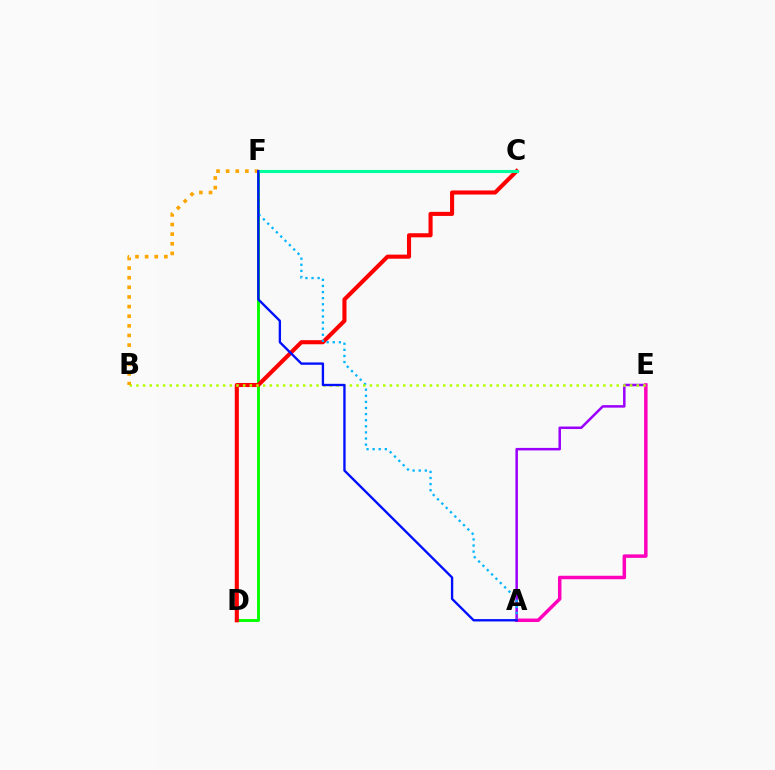{('D', 'F'): [{'color': '#08ff00', 'line_style': 'solid', 'thickness': 2.11}], ('C', 'D'): [{'color': '#ff0000', 'line_style': 'solid', 'thickness': 2.94}], ('A', 'E'): [{'color': '#9b00ff', 'line_style': 'solid', 'thickness': 1.81}, {'color': '#ff00bd', 'line_style': 'solid', 'thickness': 2.51}], ('A', 'F'): [{'color': '#00b5ff', 'line_style': 'dotted', 'thickness': 1.66}, {'color': '#0010ff', 'line_style': 'solid', 'thickness': 1.69}], ('B', 'E'): [{'color': '#b3ff00', 'line_style': 'dotted', 'thickness': 1.81}], ('C', 'F'): [{'color': '#00ff9d', 'line_style': 'solid', 'thickness': 2.25}], ('B', 'F'): [{'color': '#ffa500', 'line_style': 'dotted', 'thickness': 2.62}]}